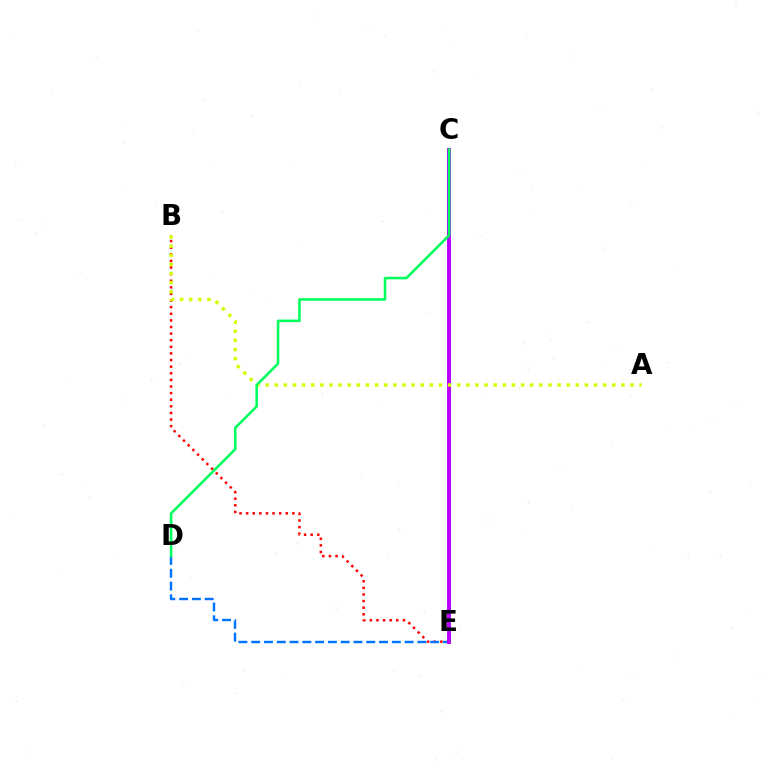{('B', 'E'): [{'color': '#ff0000', 'line_style': 'dotted', 'thickness': 1.8}], ('D', 'E'): [{'color': '#0074ff', 'line_style': 'dashed', 'thickness': 1.74}], ('C', 'E'): [{'color': '#b900ff', 'line_style': 'solid', 'thickness': 2.82}], ('A', 'B'): [{'color': '#d1ff00', 'line_style': 'dotted', 'thickness': 2.48}], ('C', 'D'): [{'color': '#00ff5c', 'line_style': 'solid', 'thickness': 1.84}]}